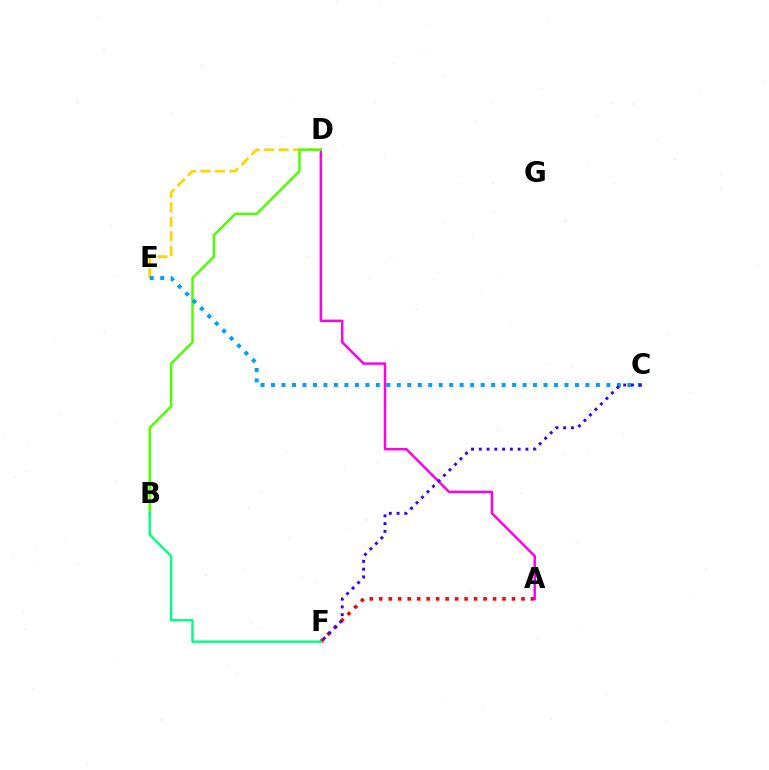{('A', 'F'): [{'color': '#ff0000', 'line_style': 'dotted', 'thickness': 2.58}], ('A', 'D'): [{'color': '#ff00ed', 'line_style': 'solid', 'thickness': 1.78}], ('D', 'E'): [{'color': '#ffd500', 'line_style': 'dashed', 'thickness': 1.97}], ('B', 'D'): [{'color': '#4fff00', 'line_style': 'solid', 'thickness': 1.78}], ('C', 'E'): [{'color': '#009eff', 'line_style': 'dotted', 'thickness': 2.85}], ('C', 'F'): [{'color': '#3700ff', 'line_style': 'dotted', 'thickness': 2.11}], ('B', 'F'): [{'color': '#00ff86', 'line_style': 'solid', 'thickness': 1.73}]}